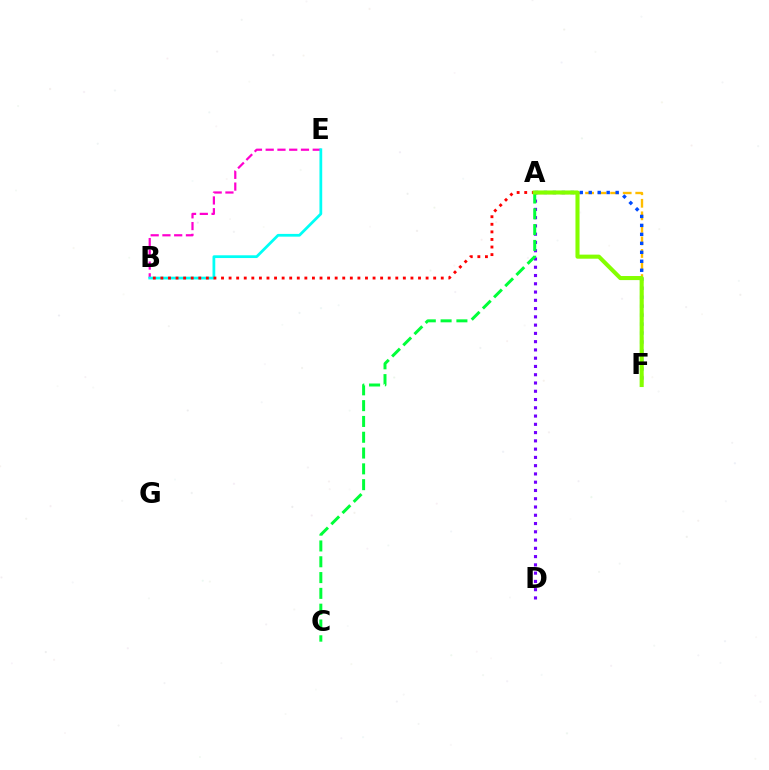{('B', 'E'): [{'color': '#ff00cf', 'line_style': 'dashed', 'thickness': 1.6}, {'color': '#00fff6', 'line_style': 'solid', 'thickness': 1.98}], ('A', 'D'): [{'color': '#7200ff', 'line_style': 'dotted', 'thickness': 2.25}], ('A', 'F'): [{'color': '#ffbd00', 'line_style': 'dashed', 'thickness': 1.7}, {'color': '#004bff', 'line_style': 'dotted', 'thickness': 2.44}, {'color': '#84ff00', 'line_style': 'solid', 'thickness': 2.93}], ('A', 'C'): [{'color': '#00ff39', 'line_style': 'dashed', 'thickness': 2.15}], ('A', 'B'): [{'color': '#ff0000', 'line_style': 'dotted', 'thickness': 2.06}]}